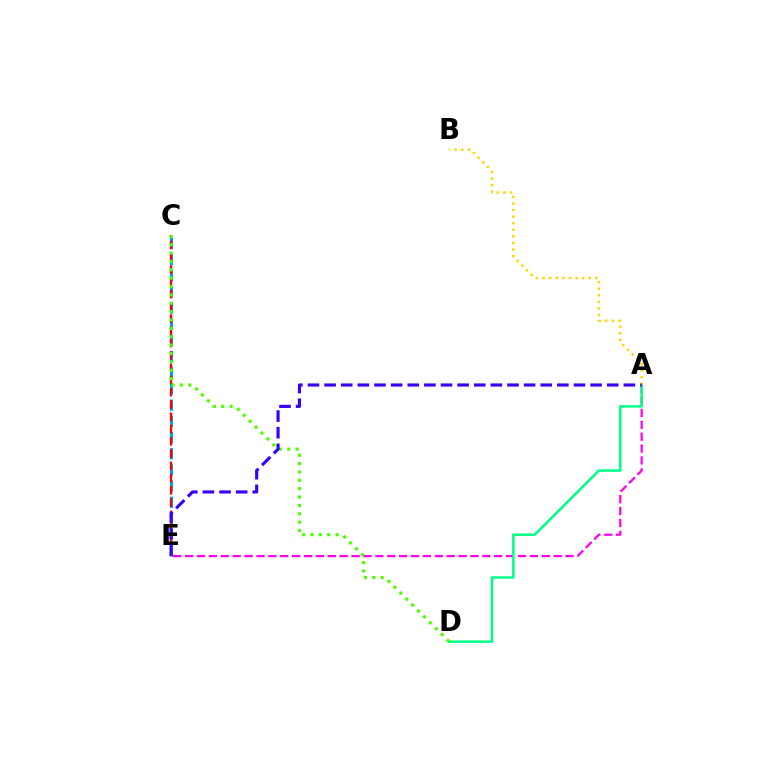{('C', 'E'): [{'color': '#009eff', 'line_style': 'dashed', 'thickness': 2.2}, {'color': '#ff0000', 'line_style': 'dashed', 'thickness': 1.67}], ('A', 'E'): [{'color': '#ff00ed', 'line_style': 'dashed', 'thickness': 1.62}, {'color': '#3700ff', 'line_style': 'dashed', 'thickness': 2.26}], ('A', 'D'): [{'color': '#00ff86', 'line_style': 'solid', 'thickness': 1.81}], ('A', 'B'): [{'color': '#ffd500', 'line_style': 'dotted', 'thickness': 1.79}], ('C', 'D'): [{'color': '#4fff00', 'line_style': 'dotted', 'thickness': 2.27}]}